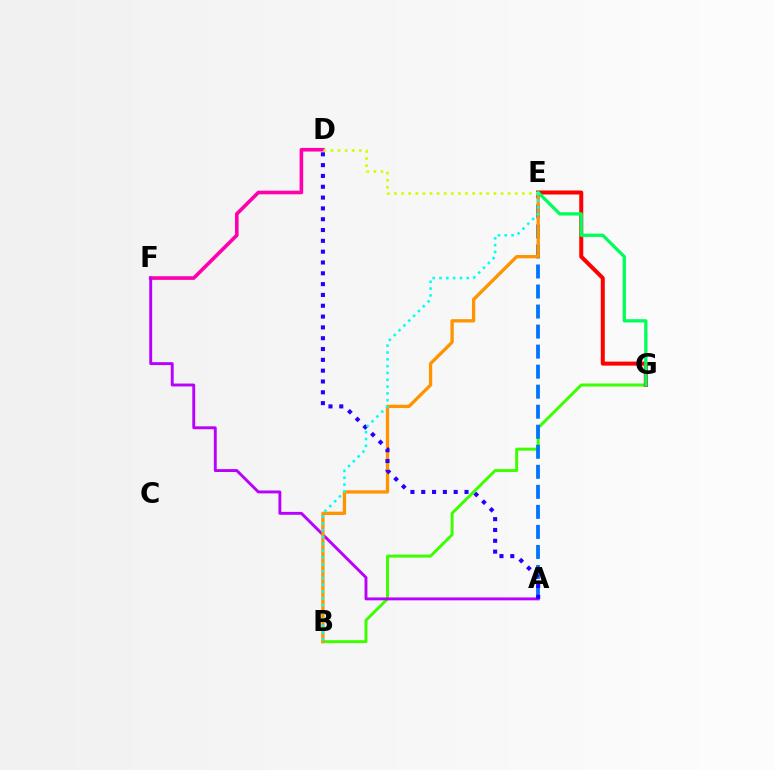{('D', 'F'): [{'color': '#ff00ac', 'line_style': 'solid', 'thickness': 2.61}], ('B', 'G'): [{'color': '#3dff00', 'line_style': 'solid', 'thickness': 2.14}], ('A', 'E'): [{'color': '#0074ff', 'line_style': 'dashed', 'thickness': 2.72}], ('A', 'F'): [{'color': '#b900ff', 'line_style': 'solid', 'thickness': 2.09}], ('B', 'E'): [{'color': '#ff9400', 'line_style': 'solid', 'thickness': 2.38}, {'color': '#00fff6', 'line_style': 'dotted', 'thickness': 1.85}], ('E', 'G'): [{'color': '#ff0000', 'line_style': 'solid', 'thickness': 2.89}, {'color': '#00ff5c', 'line_style': 'solid', 'thickness': 2.37}], ('A', 'D'): [{'color': '#2500ff', 'line_style': 'dotted', 'thickness': 2.94}], ('D', 'E'): [{'color': '#d1ff00', 'line_style': 'dotted', 'thickness': 1.93}]}